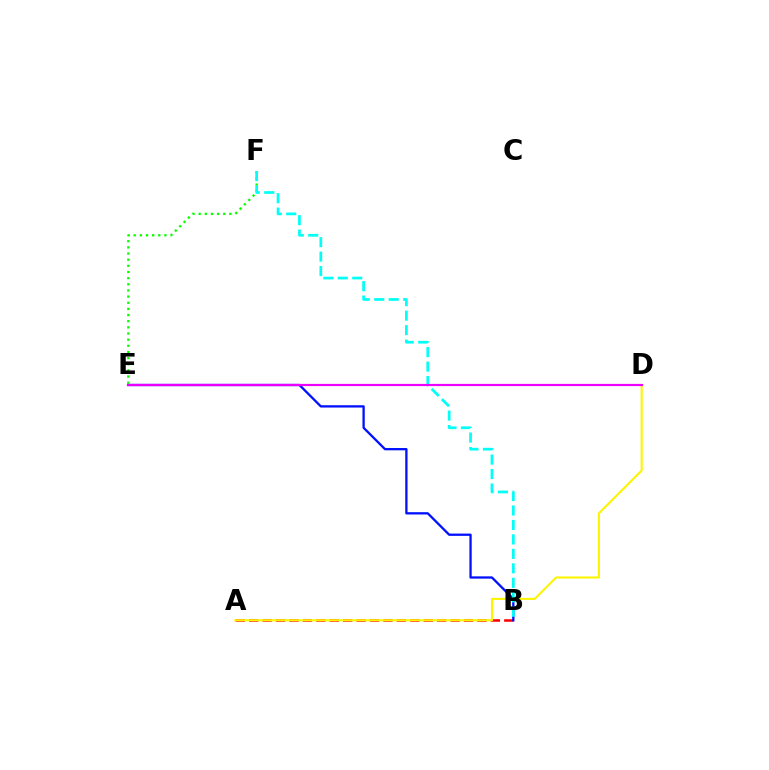{('A', 'B'): [{'color': '#ff0000', 'line_style': 'dashed', 'thickness': 1.82}], ('B', 'E'): [{'color': '#0010ff', 'line_style': 'solid', 'thickness': 1.65}], ('E', 'F'): [{'color': '#08ff00', 'line_style': 'dotted', 'thickness': 1.67}], ('B', 'F'): [{'color': '#00fff6', 'line_style': 'dashed', 'thickness': 1.96}], ('A', 'D'): [{'color': '#fcf500', 'line_style': 'solid', 'thickness': 1.5}], ('D', 'E'): [{'color': '#ee00ff', 'line_style': 'solid', 'thickness': 1.59}]}